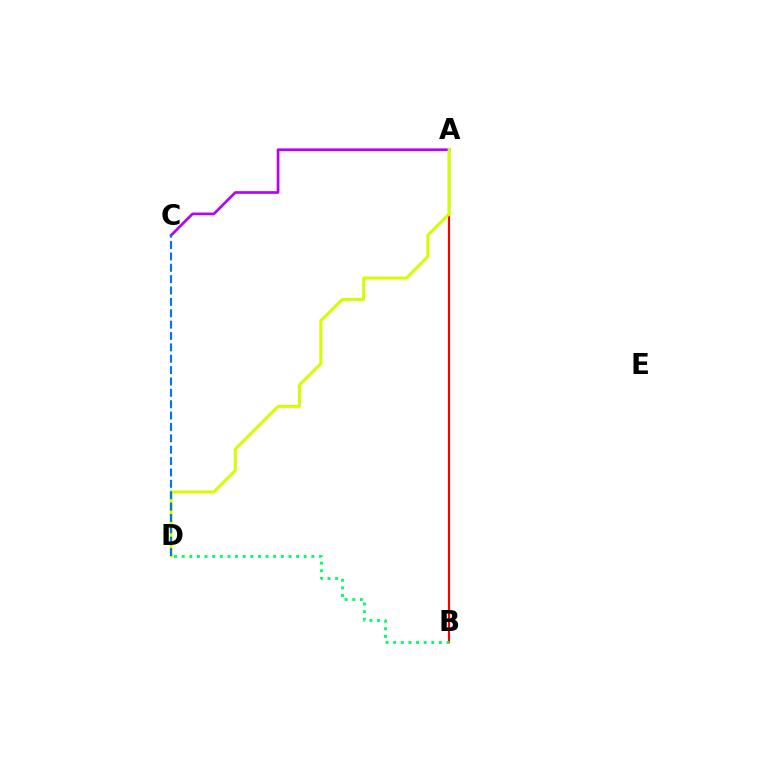{('A', 'B'): [{'color': '#ff0000', 'line_style': 'solid', 'thickness': 1.57}], ('A', 'C'): [{'color': '#b900ff', 'line_style': 'solid', 'thickness': 1.93}], ('A', 'D'): [{'color': '#d1ff00', 'line_style': 'solid', 'thickness': 2.17}], ('B', 'D'): [{'color': '#00ff5c', 'line_style': 'dotted', 'thickness': 2.07}], ('C', 'D'): [{'color': '#0074ff', 'line_style': 'dashed', 'thickness': 1.54}]}